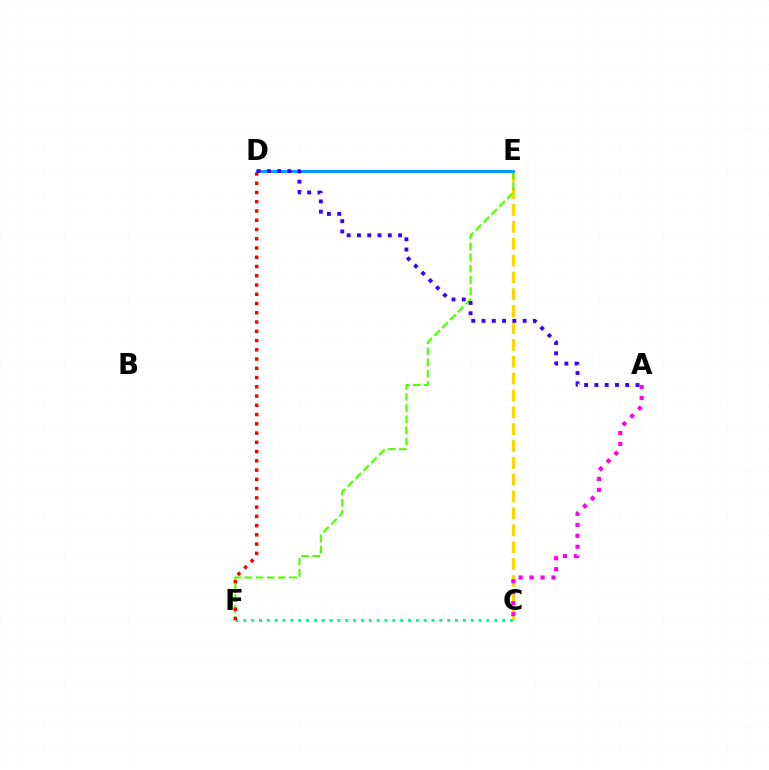{('C', 'E'): [{'color': '#ffd500', 'line_style': 'dashed', 'thickness': 2.29}], ('E', 'F'): [{'color': '#4fff00', 'line_style': 'dashed', 'thickness': 1.51}], ('D', 'E'): [{'color': '#009eff', 'line_style': 'solid', 'thickness': 2.12}], ('C', 'F'): [{'color': '#00ff86', 'line_style': 'dotted', 'thickness': 2.13}], ('D', 'F'): [{'color': '#ff0000', 'line_style': 'dotted', 'thickness': 2.51}], ('A', 'C'): [{'color': '#ff00ed', 'line_style': 'dotted', 'thickness': 2.98}], ('A', 'D'): [{'color': '#3700ff', 'line_style': 'dotted', 'thickness': 2.79}]}